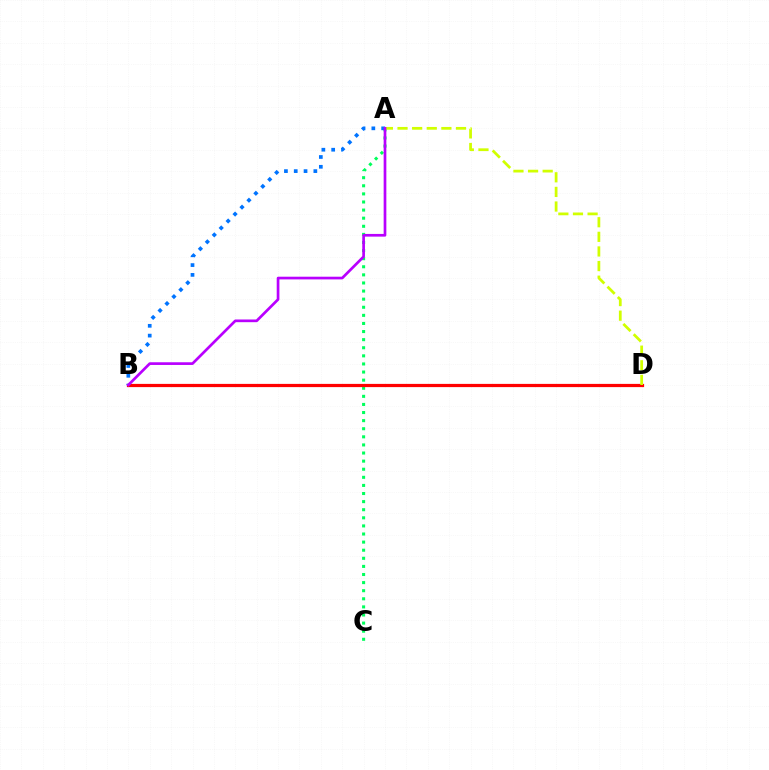{('A', 'C'): [{'color': '#00ff5c', 'line_style': 'dotted', 'thickness': 2.2}], ('B', 'D'): [{'color': '#ff0000', 'line_style': 'solid', 'thickness': 2.32}], ('A', 'B'): [{'color': '#0074ff', 'line_style': 'dotted', 'thickness': 2.66}, {'color': '#b900ff', 'line_style': 'solid', 'thickness': 1.94}], ('A', 'D'): [{'color': '#d1ff00', 'line_style': 'dashed', 'thickness': 1.99}]}